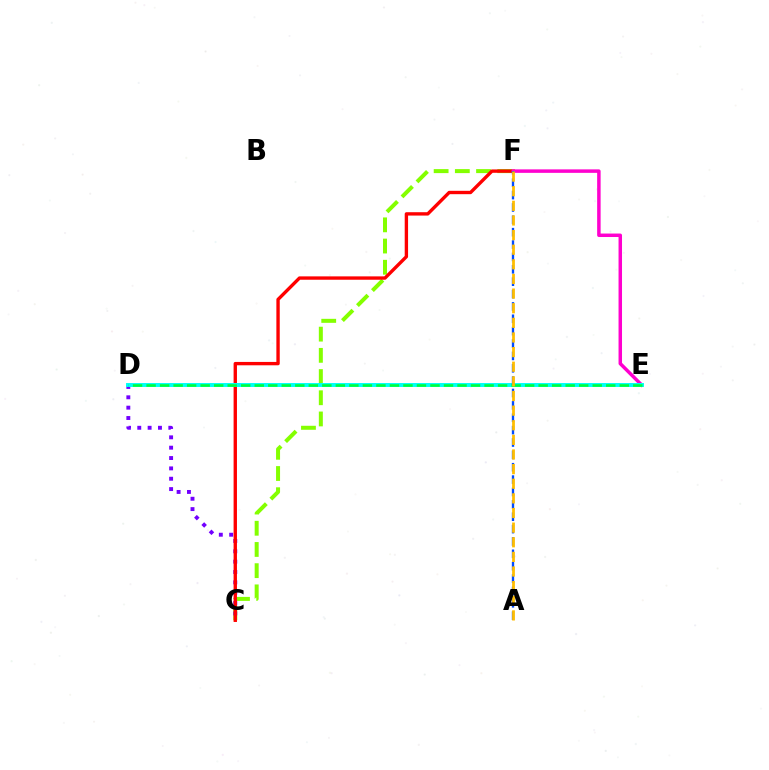{('C', 'F'): [{'color': '#84ff00', 'line_style': 'dashed', 'thickness': 2.88}, {'color': '#ff0000', 'line_style': 'solid', 'thickness': 2.42}], ('C', 'D'): [{'color': '#7200ff', 'line_style': 'dotted', 'thickness': 2.81}], ('E', 'F'): [{'color': '#ff00cf', 'line_style': 'solid', 'thickness': 2.5}], ('D', 'E'): [{'color': '#00fff6', 'line_style': 'solid', 'thickness': 2.83}, {'color': '#00ff39', 'line_style': 'dashed', 'thickness': 1.84}], ('A', 'F'): [{'color': '#004bff', 'line_style': 'dashed', 'thickness': 1.68}, {'color': '#ffbd00', 'line_style': 'dashed', 'thickness': 1.99}]}